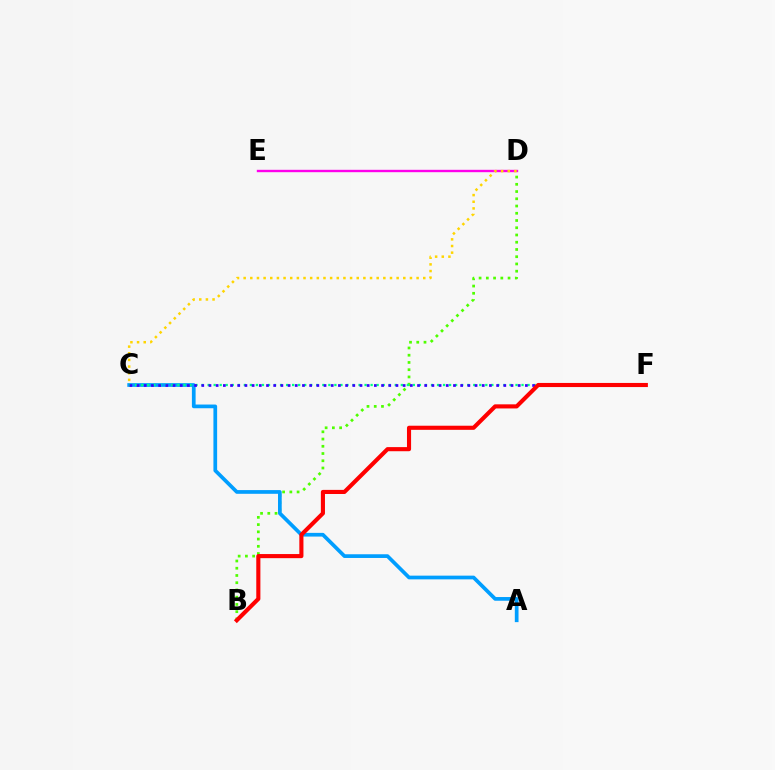{('D', 'E'): [{'color': '#ff00ed', 'line_style': 'solid', 'thickness': 1.72}], ('B', 'D'): [{'color': '#4fff00', 'line_style': 'dotted', 'thickness': 1.97}], ('A', 'C'): [{'color': '#009eff', 'line_style': 'solid', 'thickness': 2.67}], ('C', 'F'): [{'color': '#00ff86', 'line_style': 'dotted', 'thickness': 1.64}, {'color': '#3700ff', 'line_style': 'dotted', 'thickness': 1.95}], ('C', 'D'): [{'color': '#ffd500', 'line_style': 'dotted', 'thickness': 1.81}], ('B', 'F'): [{'color': '#ff0000', 'line_style': 'solid', 'thickness': 2.96}]}